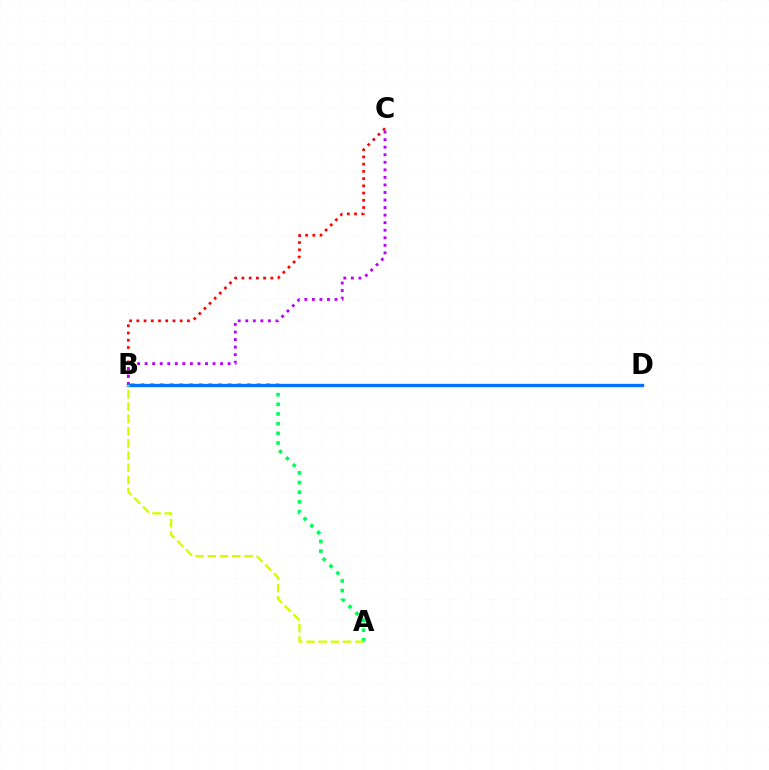{('B', 'C'): [{'color': '#ff0000', 'line_style': 'dotted', 'thickness': 1.96}, {'color': '#b900ff', 'line_style': 'dotted', 'thickness': 2.05}], ('A', 'B'): [{'color': '#00ff5c', 'line_style': 'dotted', 'thickness': 2.63}, {'color': '#d1ff00', 'line_style': 'dashed', 'thickness': 1.66}], ('B', 'D'): [{'color': '#0074ff', 'line_style': 'solid', 'thickness': 2.39}]}